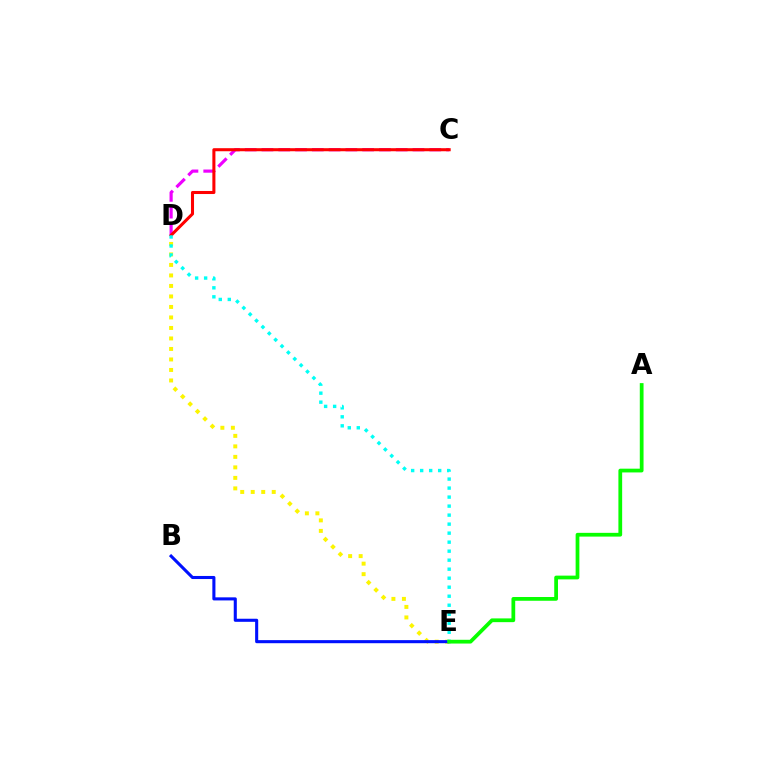{('D', 'E'): [{'color': '#fcf500', 'line_style': 'dotted', 'thickness': 2.85}, {'color': '#00fff6', 'line_style': 'dotted', 'thickness': 2.45}], ('C', 'D'): [{'color': '#ee00ff', 'line_style': 'dashed', 'thickness': 2.28}, {'color': '#ff0000', 'line_style': 'solid', 'thickness': 2.2}], ('B', 'E'): [{'color': '#0010ff', 'line_style': 'solid', 'thickness': 2.22}], ('A', 'E'): [{'color': '#08ff00', 'line_style': 'solid', 'thickness': 2.7}]}